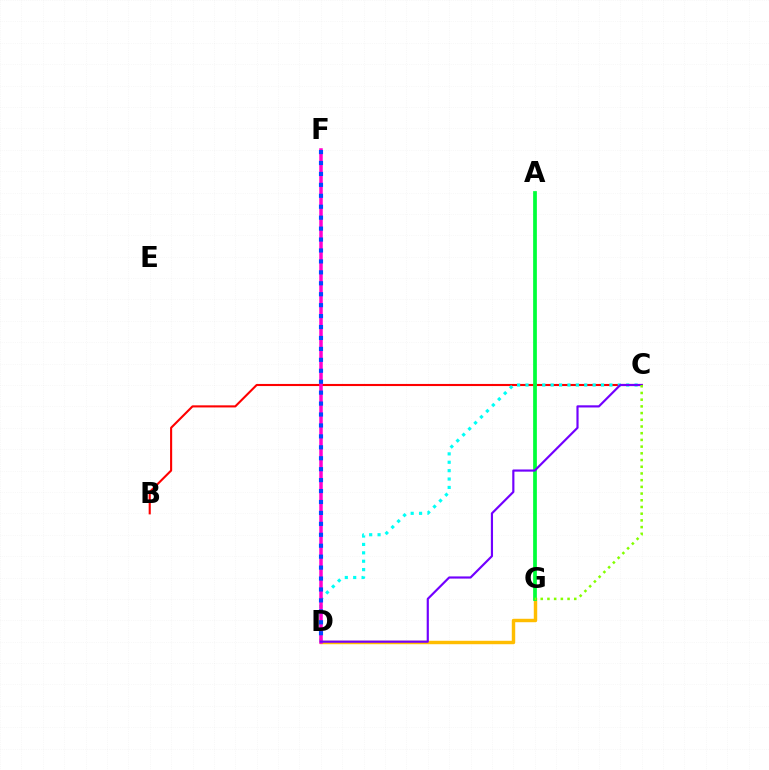{('B', 'C'): [{'color': '#ff0000', 'line_style': 'solid', 'thickness': 1.52}], ('D', 'G'): [{'color': '#ffbd00', 'line_style': 'solid', 'thickness': 2.47}], ('C', 'D'): [{'color': '#00fff6', 'line_style': 'dotted', 'thickness': 2.28}, {'color': '#7200ff', 'line_style': 'solid', 'thickness': 1.56}], ('D', 'F'): [{'color': '#ff00cf', 'line_style': 'solid', 'thickness': 2.53}, {'color': '#004bff', 'line_style': 'dotted', 'thickness': 2.97}], ('A', 'G'): [{'color': '#00ff39', 'line_style': 'solid', 'thickness': 2.68}], ('C', 'G'): [{'color': '#84ff00', 'line_style': 'dotted', 'thickness': 1.82}]}